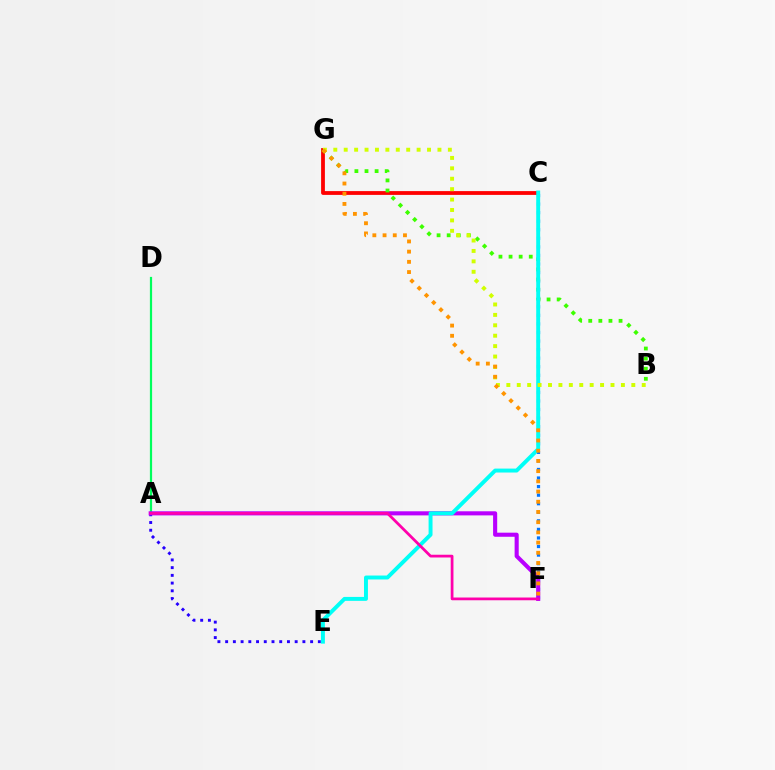{('C', 'F'): [{'color': '#0074ff', 'line_style': 'dotted', 'thickness': 2.33}], ('C', 'G'): [{'color': '#ff0000', 'line_style': 'solid', 'thickness': 2.73}], ('B', 'G'): [{'color': '#3dff00', 'line_style': 'dotted', 'thickness': 2.74}, {'color': '#d1ff00', 'line_style': 'dotted', 'thickness': 2.83}], ('A', 'D'): [{'color': '#00ff5c', 'line_style': 'solid', 'thickness': 1.6}], ('A', 'E'): [{'color': '#2500ff', 'line_style': 'dotted', 'thickness': 2.1}], ('A', 'F'): [{'color': '#b900ff', 'line_style': 'solid', 'thickness': 2.95}, {'color': '#ff00ac', 'line_style': 'solid', 'thickness': 1.98}], ('C', 'E'): [{'color': '#00fff6', 'line_style': 'solid', 'thickness': 2.83}], ('F', 'G'): [{'color': '#ff9400', 'line_style': 'dotted', 'thickness': 2.77}]}